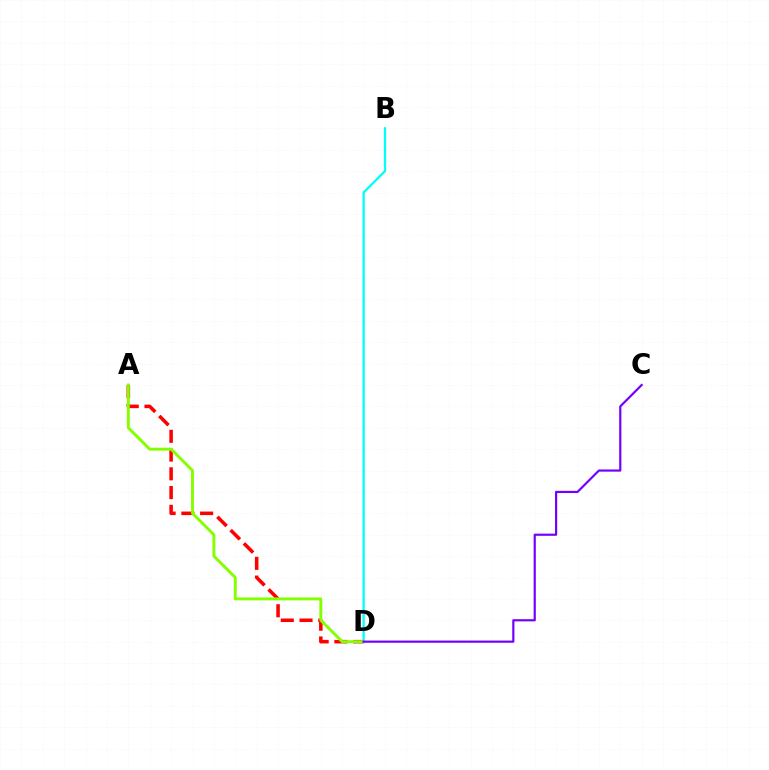{('A', 'D'): [{'color': '#ff0000', 'line_style': 'dashed', 'thickness': 2.55}, {'color': '#84ff00', 'line_style': 'solid', 'thickness': 2.1}], ('B', 'D'): [{'color': '#00fff6', 'line_style': 'solid', 'thickness': 1.64}], ('C', 'D'): [{'color': '#7200ff', 'line_style': 'solid', 'thickness': 1.57}]}